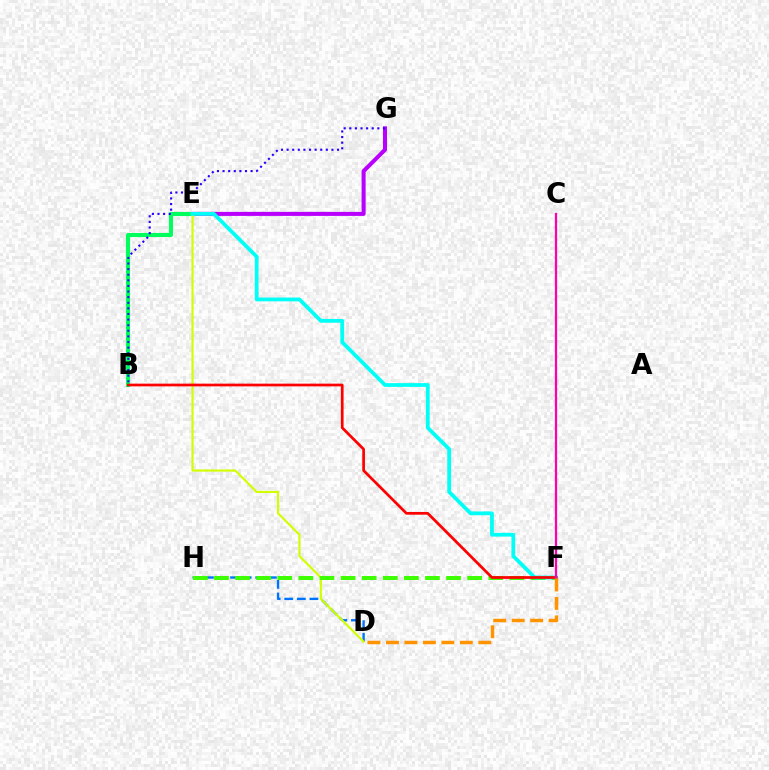{('D', 'H'): [{'color': '#0074ff', 'line_style': 'dashed', 'thickness': 1.71}], ('E', 'G'): [{'color': '#b900ff', 'line_style': 'solid', 'thickness': 2.91}], ('B', 'E'): [{'color': '#00ff5c', 'line_style': 'solid', 'thickness': 2.95}], ('D', 'E'): [{'color': '#d1ff00', 'line_style': 'solid', 'thickness': 1.55}], ('F', 'H'): [{'color': '#3dff00', 'line_style': 'dashed', 'thickness': 2.87}], ('E', 'F'): [{'color': '#00fff6', 'line_style': 'solid', 'thickness': 2.72}], ('B', 'F'): [{'color': '#ff0000', 'line_style': 'solid', 'thickness': 1.95}], ('C', 'F'): [{'color': '#ff00ac', 'line_style': 'solid', 'thickness': 1.62}], ('D', 'F'): [{'color': '#ff9400', 'line_style': 'dashed', 'thickness': 2.51}], ('B', 'G'): [{'color': '#2500ff', 'line_style': 'dotted', 'thickness': 1.52}]}